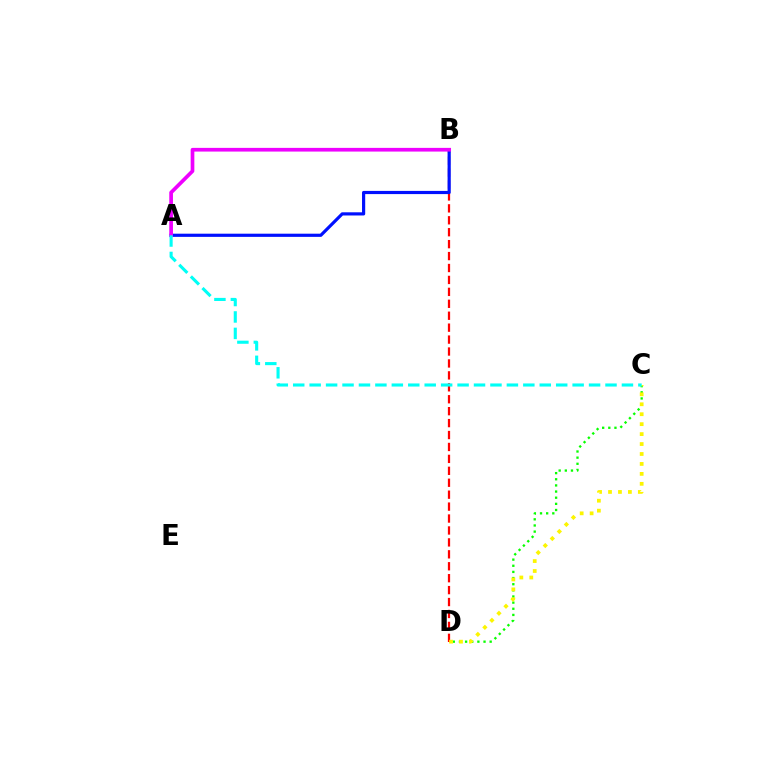{('C', 'D'): [{'color': '#08ff00', 'line_style': 'dotted', 'thickness': 1.67}, {'color': '#fcf500', 'line_style': 'dotted', 'thickness': 2.7}], ('B', 'D'): [{'color': '#ff0000', 'line_style': 'dashed', 'thickness': 1.62}], ('A', 'B'): [{'color': '#0010ff', 'line_style': 'solid', 'thickness': 2.29}, {'color': '#ee00ff', 'line_style': 'solid', 'thickness': 2.66}], ('A', 'C'): [{'color': '#00fff6', 'line_style': 'dashed', 'thickness': 2.23}]}